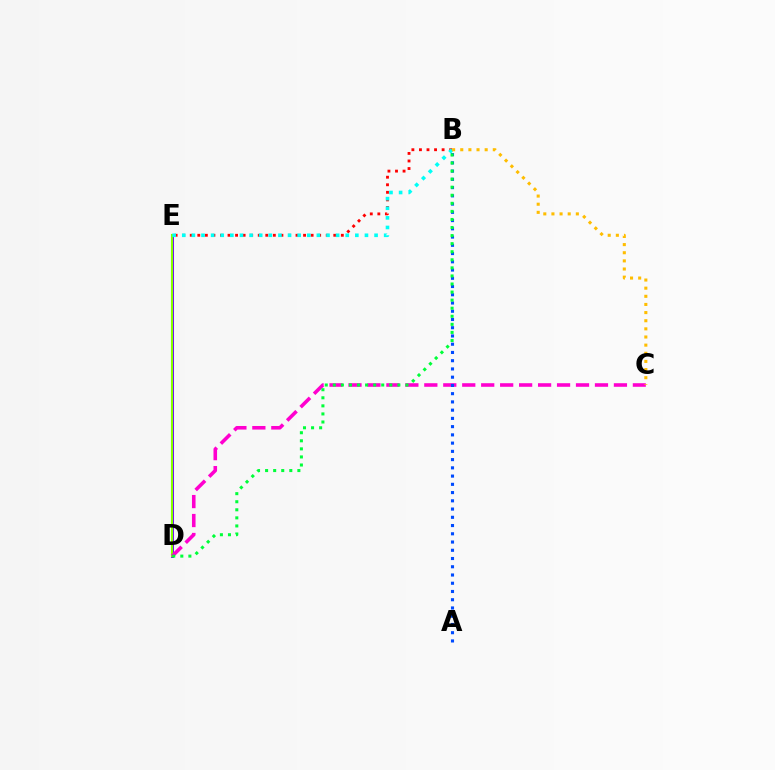{('D', 'E'): [{'color': '#7200ff', 'line_style': 'solid', 'thickness': 2.11}, {'color': '#84ff00', 'line_style': 'solid', 'thickness': 1.51}], ('B', 'E'): [{'color': '#ff0000', 'line_style': 'dotted', 'thickness': 2.05}, {'color': '#00fff6', 'line_style': 'dotted', 'thickness': 2.61}], ('C', 'D'): [{'color': '#ff00cf', 'line_style': 'dashed', 'thickness': 2.58}], ('A', 'B'): [{'color': '#004bff', 'line_style': 'dotted', 'thickness': 2.24}], ('B', 'D'): [{'color': '#00ff39', 'line_style': 'dotted', 'thickness': 2.19}], ('B', 'C'): [{'color': '#ffbd00', 'line_style': 'dotted', 'thickness': 2.21}]}